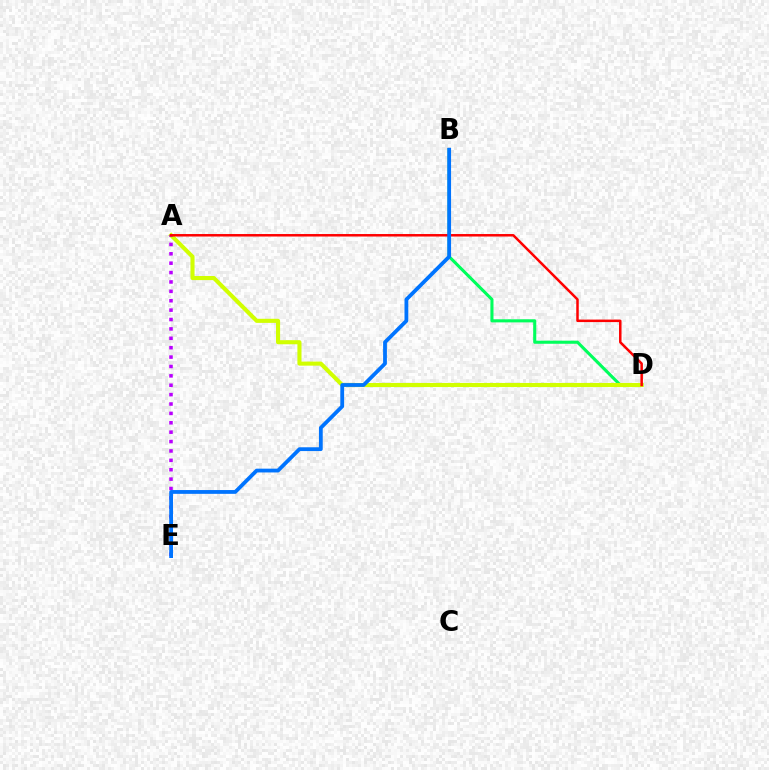{('B', 'D'): [{'color': '#00ff5c', 'line_style': 'solid', 'thickness': 2.22}], ('A', 'D'): [{'color': '#d1ff00', 'line_style': 'solid', 'thickness': 2.95}, {'color': '#ff0000', 'line_style': 'solid', 'thickness': 1.8}], ('A', 'E'): [{'color': '#b900ff', 'line_style': 'dotted', 'thickness': 2.55}], ('B', 'E'): [{'color': '#0074ff', 'line_style': 'solid', 'thickness': 2.73}]}